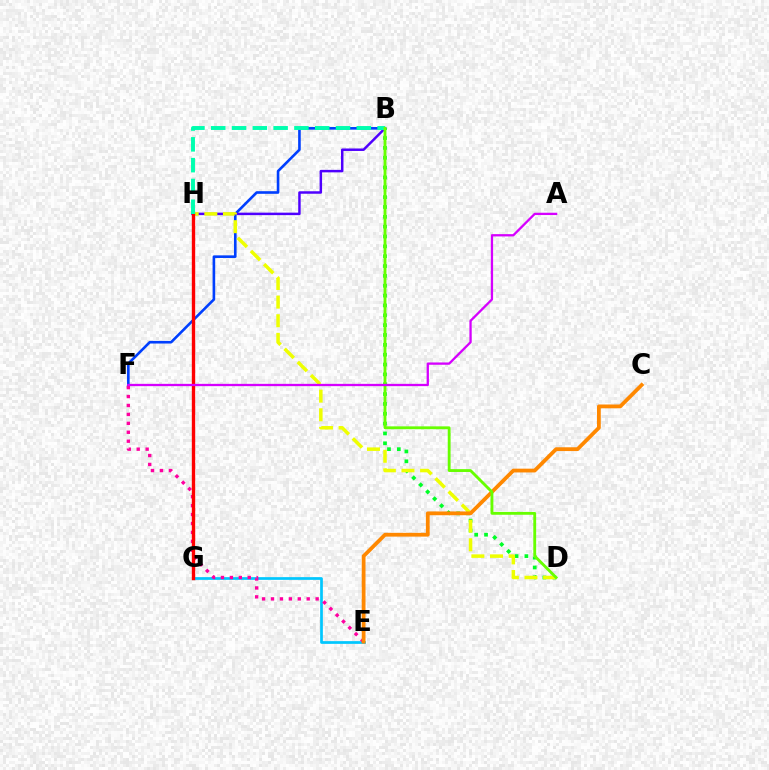{('E', 'G'): [{'color': '#00c7ff', 'line_style': 'solid', 'thickness': 1.95}], ('B', 'F'): [{'color': '#003fff', 'line_style': 'solid', 'thickness': 1.89}], ('E', 'F'): [{'color': '#ff00a0', 'line_style': 'dotted', 'thickness': 2.43}], ('B', 'H'): [{'color': '#4f00ff', 'line_style': 'solid', 'thickness': 1.79}, {'color': '#00ffaf', 'line_style': 'dashed', 'thickness': 2.83}], ('B', 'D'): [{'color': '#00ff27', 'line_style': 'dotted', 'thickness': 2.68}, {'color': '#66ff00', 'line_style': 'solid', 'thickness': 2.05}], ('D', 'H'): [{'color': '#eeff00', 'line_style': 'dashed', 'thickness': 2.53}], ('G', 'H'): [{'color': '#ff0000', 'line_style': 'solid', 'thickness': 2.42}], ('C', 'E'): [{'color': '#ff8800', 'line_style': 'solid', 'thickness': 2.72}], ('A', 'F'): [{'color': '#d600ff', 'line_style': 'solid', 'thickness': 1.65}]}